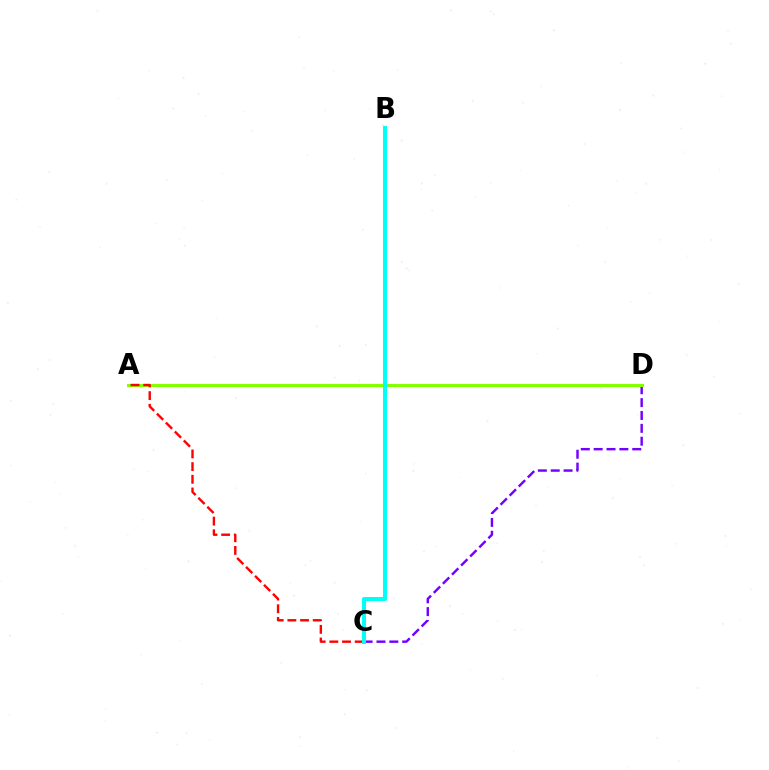{('C', 'D'): [{'color': '#7200ff', 'line_style': 'dashed', 'thickness': 1.75}], ('A', 'D'): [{'color': '#84ff00', 'line_style': 'solid', 'thickness': 2.21}], ('A', 'C'): [{'color': '#ff0000', 'line_style': 'dashed', 'thickness': 1.72}], ('B', 'C'): [{'color': '#00fff6', 'line_style': 'solid', 'thickness': 2.9}]}